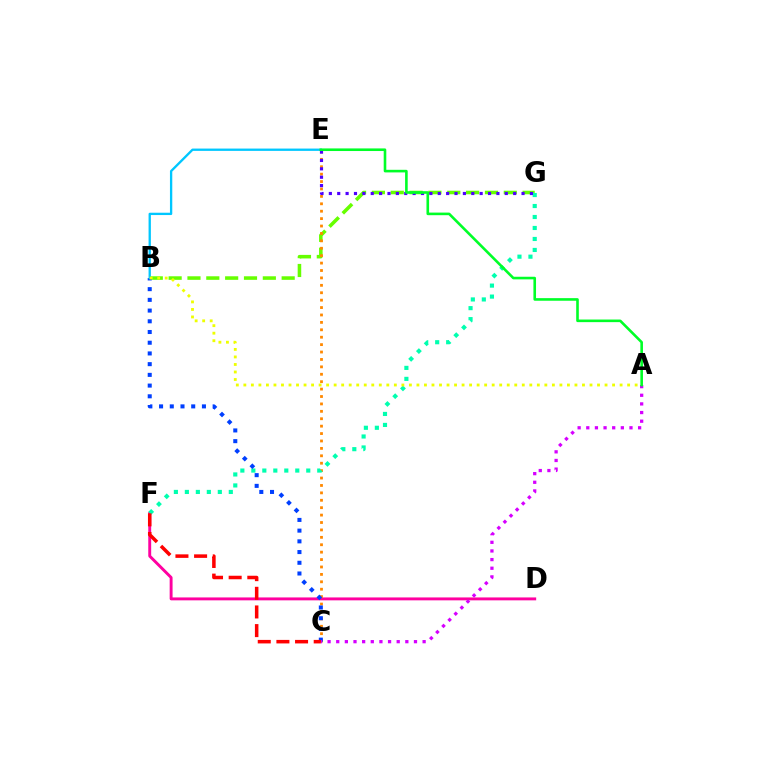{('B', 'G'): [{'color': '#66ff00', 'line_style': 'dashed', 'thickness': 2.56}], ('D', 'F'): [{'color': '#ff00a0', 'line_style': 'solid', 'thickness': 2.1}], ('C', 'E'): [{'color': '#ff8800', 'line_style': 'dotted', 'thickness': 2.01}], ('F', 'G'): [{'color': '#00ffaf', 'line_style': 'dotted', 'thickness': 2.98}], ('B', 'C'): [{'color': '#003fff', 'line_style': 'dotted', 'thickness': 2.91}], ('B', 'E'): [{'color': '#00c7ff', 'line_style': 'solid', 'thickness': 1.67}], ('A', 'B'): [{'color': '#eeff00', 'line_style': 'dotted', 'thickness': 2.04}], ('A', 'C'): [{'color': '#d600ff', 'line_style': 'dotted', 'thickness': 2.35}], ('E', 'G'): [{'color': '#4f00ff', 'line_style': 'dotted', 'thickness': 2.28}], ('A', 'E'): [{'color': '#00ff27', 'line_style': 'solid', 'thickness': 1.88}], ('C', 'F'): [{'color': '#ff0000', 'line_style': 'dashed', 'thickness': 2.53}]}